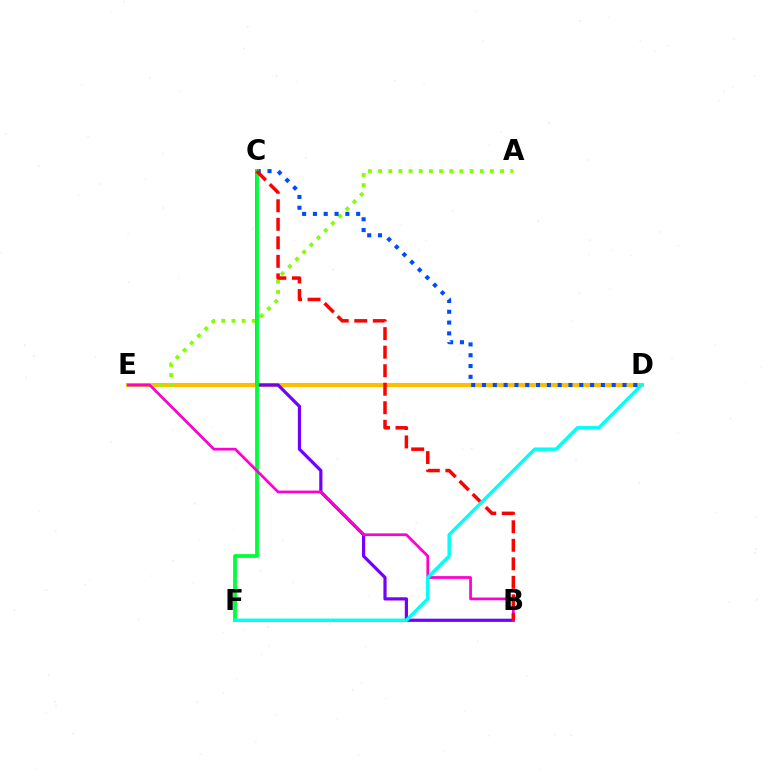{('D', 'E'): [{'color': '#ffbd00', 'line_style': 'solid', 'thickness': 2.97}], ('B', 'C'): [{'color': '#7200ff', 'line_style': 'solid', 'thickness': 2.3}, {'color': '#ff0000', 'line_style': 'dashed', 'thickness': 2.52}], ('A', 'E'): [{'color': '#84ff00', 'line_style': 'dotted', 'thickness': 2.76}], ('C', 'D'): [{'color': '#004bff', 'line_style': 'dotted', 'thickness': 2.94}], ('C', 'F'): [{'color': '#00ff39', 'line_style': 'solid', 'thickness': 2.71}], ('B', 'E'): [{'color': '#ff00cf', 'line_style': 'solid', 'thickness': 1.97}], ('D', 'F'): [{'color': '#00fff6', 'line_style': 'solid', 'thickness': 2.47}]}